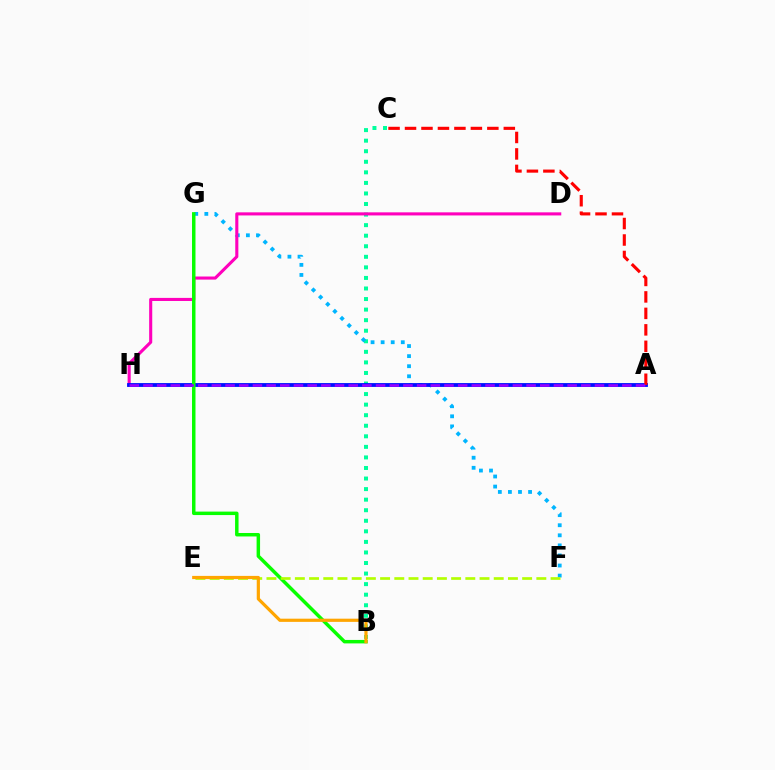{('B', 'C'): [{'color': '#00ff9d', 'line_style': 'dotted', 'thickness': 2.87}], ('F', 'G'): [{'color': '#00b5ff', 'line_style': 'dotted', 'thickness': 2.74}], ('D', 'H'): [{'color': '#ff00bd', 'line_style': 'solid', 'thickness': 2.23}], ('A', 'H'): [{'color': '#0010ff', 'line_style': 'solid', 'thickness': 2.76}, {'color': '#9b00ff', 'line_style': 'dashed', 'thickness': 1.86}], ('B', 'G'): [{'color': '#08ff00', 'line_style': 'solid', 'thickness': 2.5}], ('E', 'F'): [{'color': '#b3ff00', 'line_style': 'dashed', 'thickness': 1.93}], ('B', 'E'): [{'color': '#ffa500', 'line_style': 'solid', 'thickness': 2.3}], ('A', 'C'): [{'color': '#ff0000', 'line_style': 'dashed', 'thickness': 2.24}]}